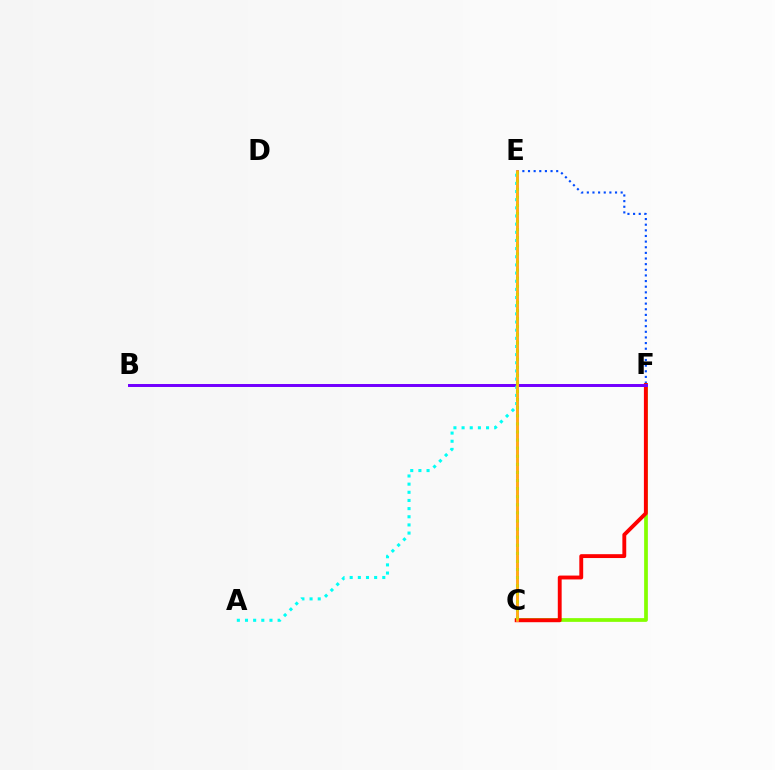{('C', 'F'): [{'color': '#84ff00', 'line_style': 'solid', 'thickness': 2.69}, {'color': '#ff0000', 'line_style': 'solid', 'thickness': 2.78}], ('E', 'F'): [{'color': '#004bff', 'line_style': 'dotted', 'thickness': 1.53}], ('B', 'F'): [{'color': '#7200ff', 'line_style': 'solid', 'thickness': 2.14}], ('C', 'E'): [{'color': '#ff00cf', 'line_style': 'solid', 'thickness': 1.9}, {'color': '#00ff39', 'line_style': 'dotted', 'thickness': 2.2}, {'color': '#ffbd00', 'line_style': 'solid', 'thickness': 1.87}], ('A', 'E'): [{'color': '#00fff6', 'line_style': 'dotted', 'thickness': 2.22}]}